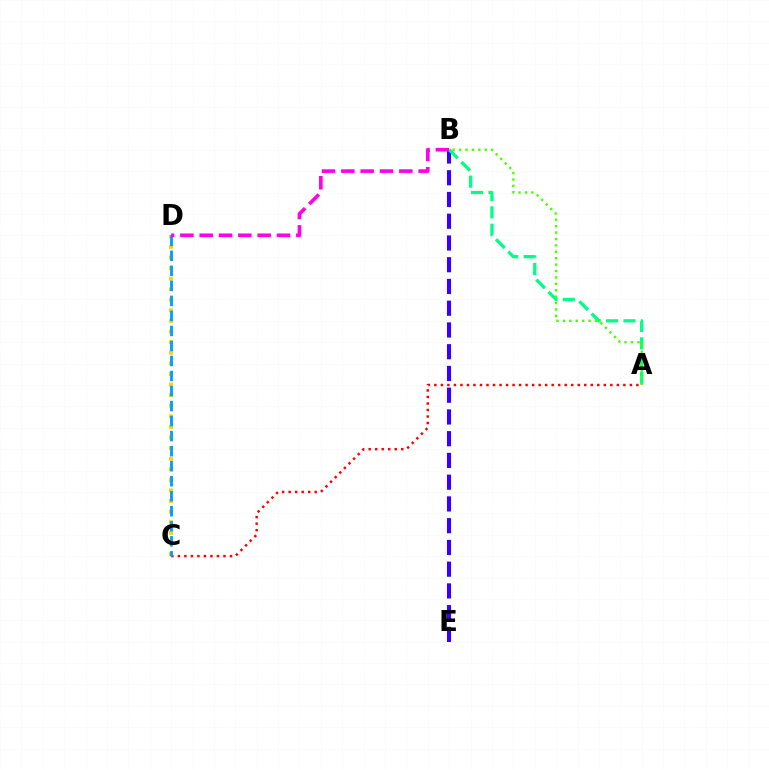{('A', 'C'): [{'color': '#ff0000', 'line_style': 'dotted', 'thickness': 1.77}], ('B', 'E'): [{'color': '#3700ff', 'line_style': 'dashed', 'thickness': 2.95}], ('A', 'B'): [{'color': '#00ff86', 'line_style': 'dashed', 'thickness': 2.36}, {'color': '#4fff00', 'line_style': 'dotted', 'thickness': 1.74}], ('C', 'D'): [{'color': '#ffd500', 'line_style': 'dotted', 'thickness': 2.88}, {'color': '#009eff', 'line_style': 'dashed', 'thickness': 2.04}], ('B', 'D'): [{'color': '#ff00ed', 'line_style': 'dashed', 'thickness': 2.63}]}